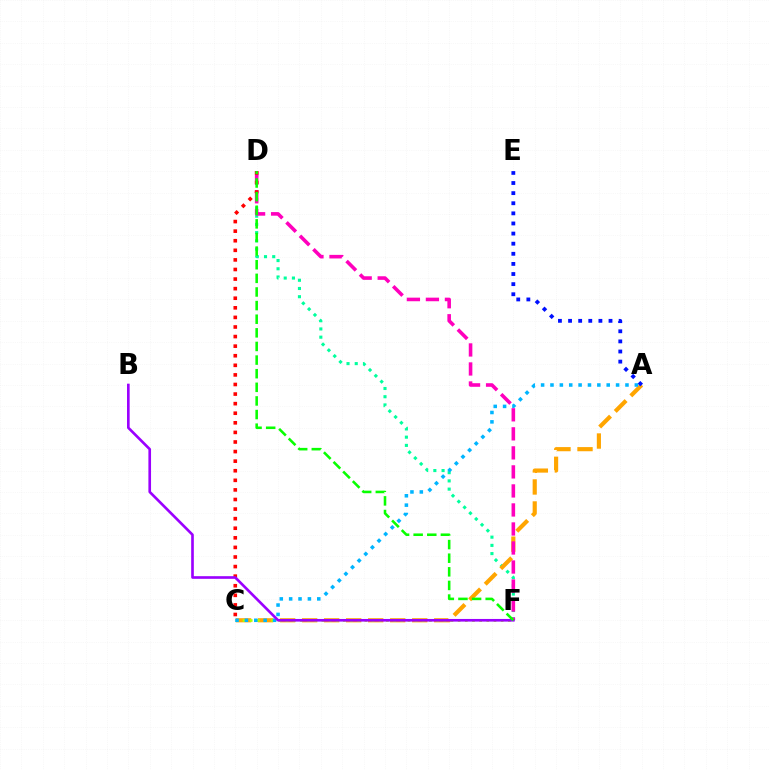{('D', 'F'): [{'color': '#00ff9d', 'line_style': 'dotted', 'thickness': 2.23}, {'color': '#ff00bd', 'line_style': 'dashed', 'thickness': 2.58}, {'color': '#08ff00', 'line_style': 'dashed', 'thickness': 1.85}], ('A', 'C'): [{'color': '#ffa500', 'line_style': 'dashed', 'thickness': 2.99}, {'color': '#00b5ff', 'line_style': 'dotted', 'thickness': 2.55}], ('A', 'E'): [{'color': '#0010ff', 'line_style': 'dotted', 'thickness': 2.75}], ('C', 'F'): [{'color': '#b3ff00', 'line_style': 'dotted', 'thickness': 1.95}], ('C', 'D'): [{'color': '#ff0000', 'line_style': 'dotted', 'thickness': 2.6}], ('B', 'F'): [{'color': '#9b00ff', 'line_style': 'solid', 'thickness': 1.9}]}